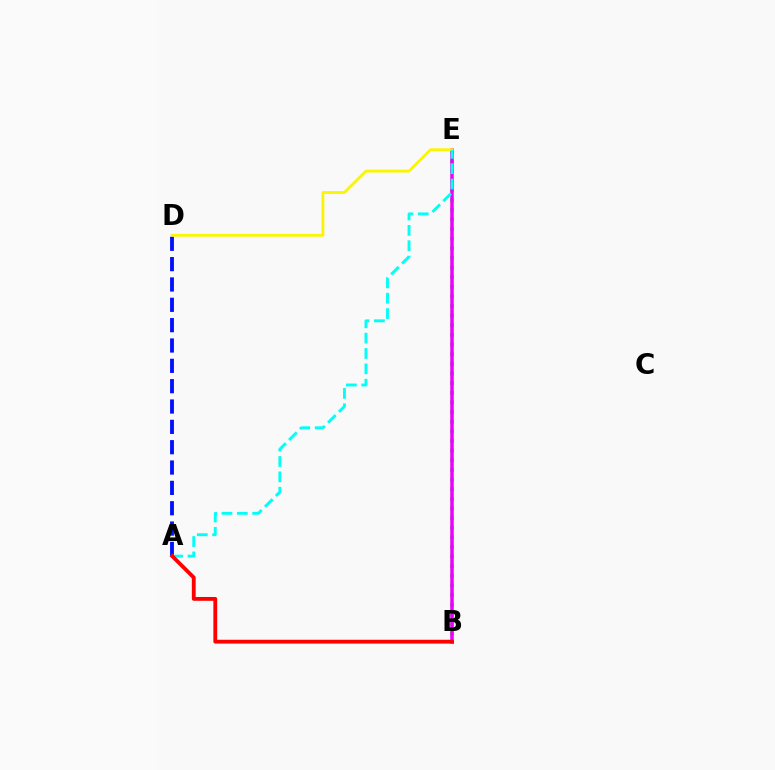{('B', 'E'): [{'color': '#08ff00', 'line_style': 'dotted', 'thickness': 2.62}, {'color': '#ee00ff', 'line_style': 'solid', 'thickness': 2.53}], ('A', 'D'): [{'color': '#0010ff', 'line_style': 'dashed', 'thickness': 2.76}], ('D', 'E'): [{'color': '#fcf500', 'line_style': 'solid', 'thickness': 2.03}], ('A', 'E'): [{'color': '#00fff6', 'line_style': 'dashed', 'thickness': 2.09}], ('A', 'B'): [{'color': '#ff0000', 'line_style': 'solid', 'thickness': 2.75}]}